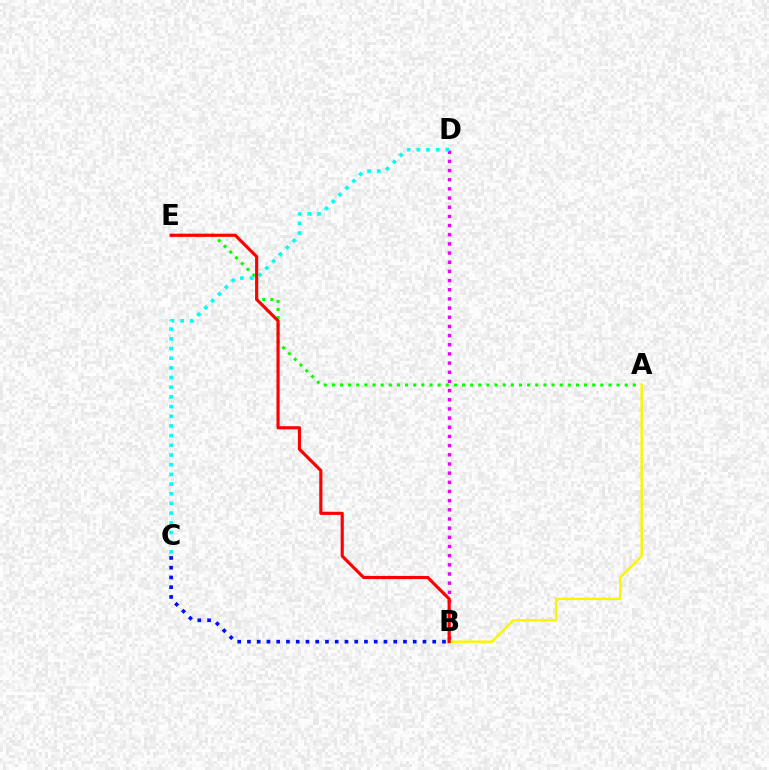{('B', 'C'): [{'color': '#0010ff', 'line_style': 'dotted', 'thickness': 2.65}], ('A', 'E'): [{'color': '#08ff00', 'line_style': 'dotted', 'thickness': 2.21}], ('A', 'B'): [{'color': '#fcf500', 'line_style': 'solid', 'thickness': 1.76}], ('B', 'D'): [{'color': '#ee00ff', 'line_style': 'dotted', 'thickness': 2.49}], ('C', 'D'): [{'color': '#00fff6', 'line_style': 'dotted', 'thickness': 2.63}], ('B', 'E'): [{'color': '#ff0000', 'line_style': 'solid', 'thickness': 2.27}]}